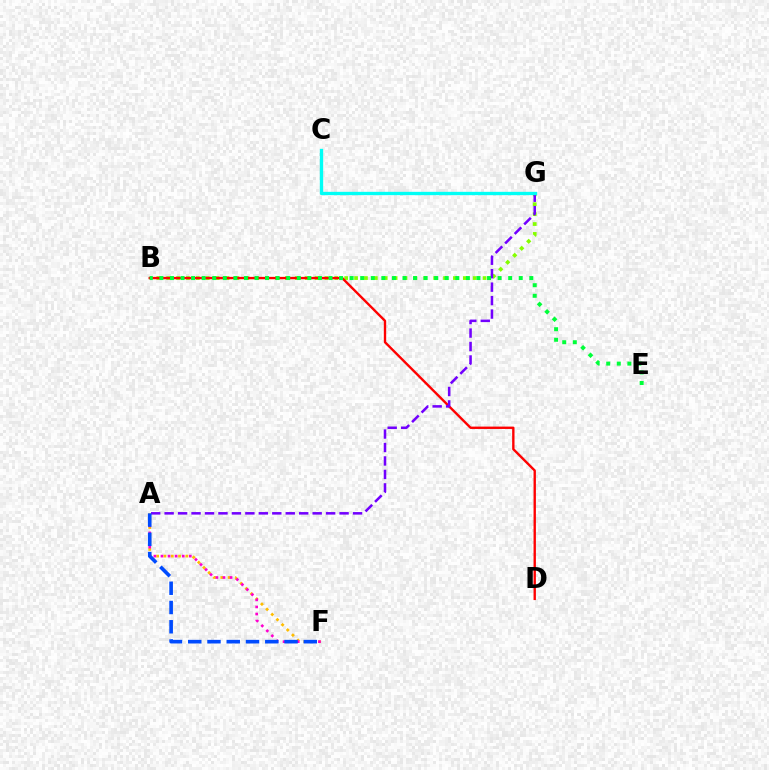{('A', 'F'): [{'color': '#ffbd00', 'line_style': 'dotted', 'thickness': 1.98}, {'color': '#ff00cf', 'line_style': 'dotted', 'thickness': 1.93}, {'color': '#004bff', 'line_style': 'dashed', 'thickness': 2.62}], ('B', 'G'): [{'color': '#84ff00', 'line_style': 'dotted', 'thickness': 2.69}], ('B', 'D'): [{'color': '#ff0000', 'line_style': 'solid', 'thickness': 1.71}], ('A', 'G'): [{'color': '#7200ff', 'line_style': 'dashed', 'thickness': 1.83}], ('C', 'G'): [{'color': '#00fff6', 'line_style': 'solid', 'thickness': 2.4}], ('B', 'E'): [{'color': '#00ff39', 'line_style': 'dotted', 'thickness': 2.87}]}